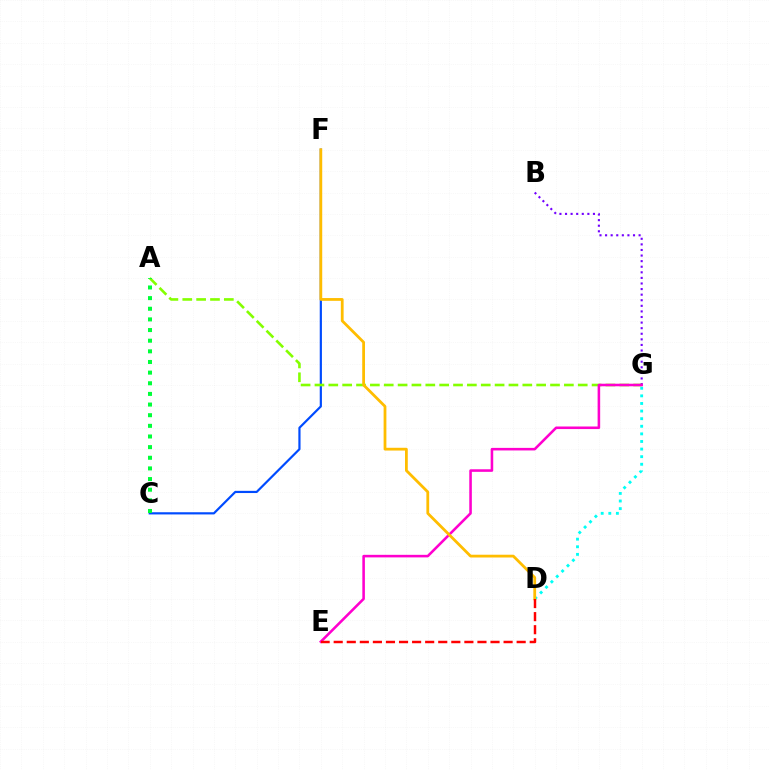{('C', 'F'): [{'color': '#004bff', 'line_style': 'solid', 'thickness': 1.58}], ('B', 'G'): [{'color': '#7200ff', 'line_style': 'dotted', 'thickness': 1.52}], ('D', 'G'): [{'color': '#00fff6', 'line_style': 'dotted', 'thickness': 2.06}], ('A', 'G'): [{'color': '#84ff00', 'line_style': 'dashed', 'thickness': 1.88}], ('E', 'G'): [{'color': '#ff00cf', 'line_style': 'solid', 'thickness': 1.85}], ('A', 'C'): [{'color': '#00ff39', 'line_style': 'dotted', 'thickness': 2.89}], ('D', 'F'): [{'color': '#ffbd00', 'line_style': 'solid', 'thickness': 2.0}], ('D', 'E'): [{'color': '#ff0000', 'line_style': 'dashed', 'thickness': 1.78}]}